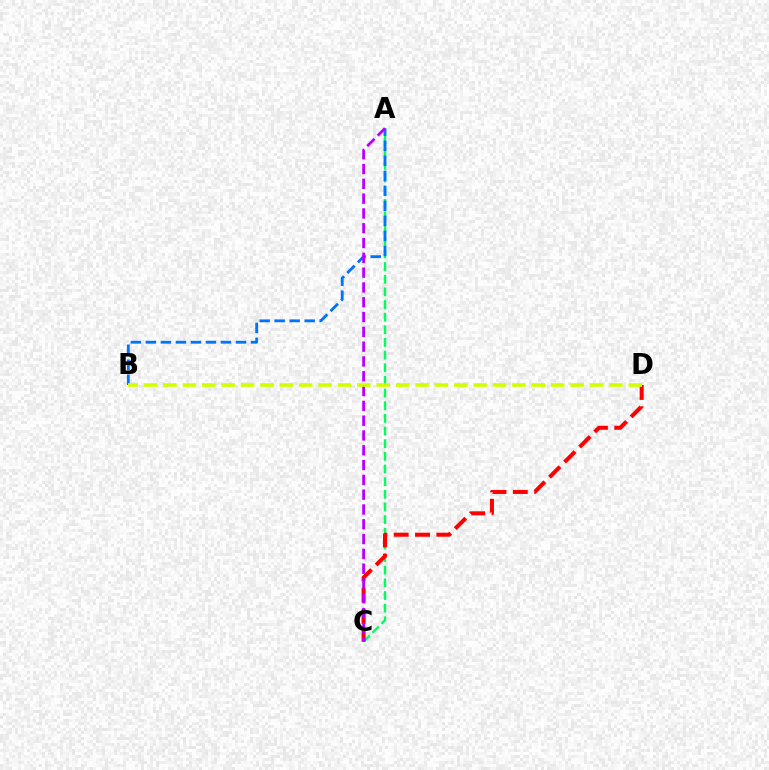{('A', 'C'): [{'color': '#00ff5c', 'line_style': 'dashed', 'thickness': 1.72}, {'color': '#b900ff', 'line_style': 'dashed', 'thickness': 2.01}], ('C', 'D'): [{'color': '#ff0000', 'line_style': 'dashed', 'thickness': 2.9}], ('A', 'B'): [{'color': '#0074ff', 'line_style': 'dashed', 'thickness': 2.04}], ('B', 'D'): [{'color': '#d1ff00', 'line_style': 'dashed', 'thickness': 2.63}]}